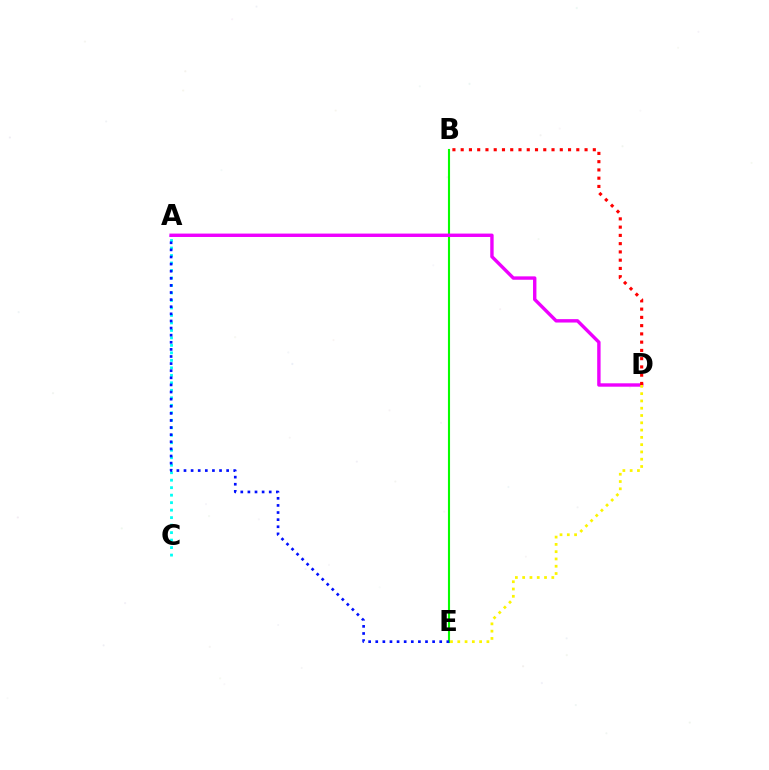{('B', 'E'): [{'color': '#08ff00', 'line_style': 'solid', 'thickness': 1.52}], ('A', 'C'): [{'color': '#00fff6', 'line_style': 'dotted', 'thickness': 2.03}], ('A', 'E'): [{'color': '#0010ff', 'line_style': 'dotted', 'thickness': 1.93}], ('A', 'D'): [{'color': '#ee00ff', 'line_style': 'solid', 'thickness': 2.44}], ('D', 'E'): [{'color': '#fcf500', 'line_style': 'dotted', 'thickness': 1.98}], ('B', 'D'): [{'color': '#ff0000', 'line_style': 'dotted', 'thickness': 2.24}]}